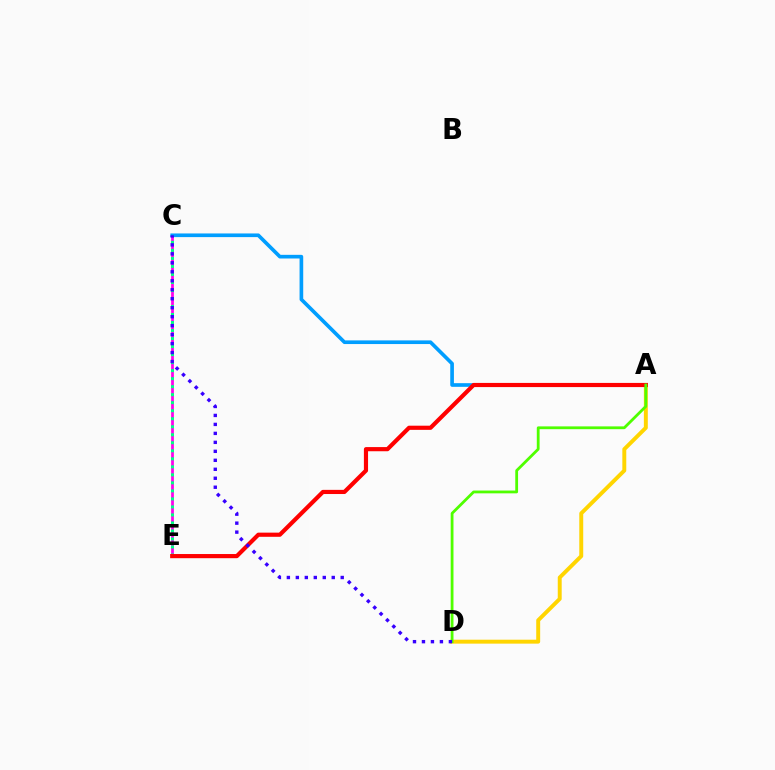{('C', 'E'): [{'color': '#ff00ed', 'line_style': 'solid', 'thickness': 2.0}, {'color': '#00ff86', 'line_style': 'dotted', 'thickness': 2.18}], ('A', 'C'): [{'color': '#009eff', 'line_style': 'solid', 'thickness': 2.64}], ('A', 'D'): [{'color': '#ffd500', 'line_style': 'solid', 'thickness': 2.83}, {'color': '#4fff00', 'line_style': 'solid', 'thickness': 2.01}], ('A', 'E'): [{'color': '#ff0000', 'line_style': 'solid', 'thickness': 3.0}], ('C', 'D'): [{'color': '#3700ff', 'line_style': 'dotted', 'thickness': 2.44}]}